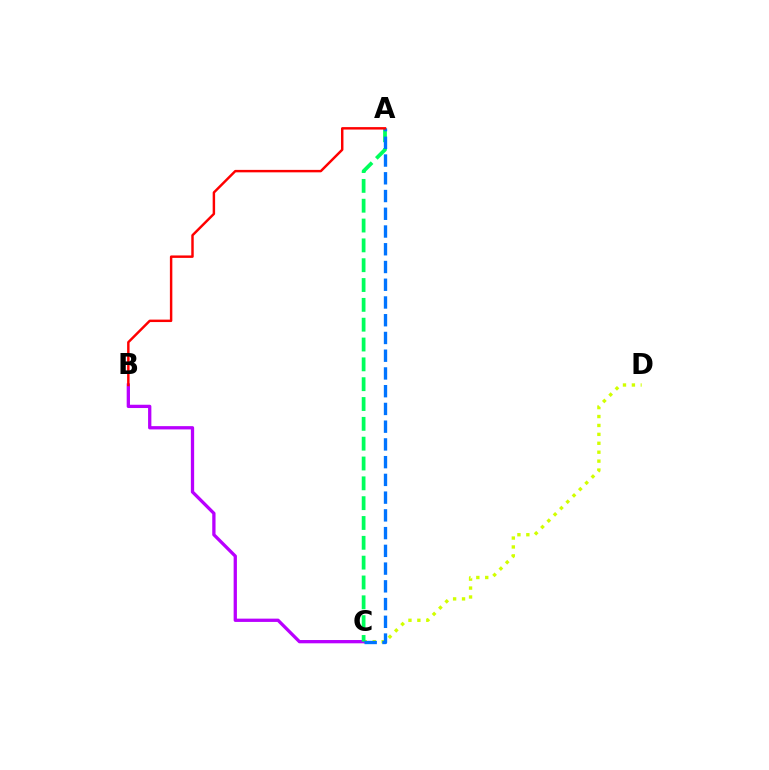{('C', 'D'): [{'color': '#d1ff00', 'line_style': 'dotted', 'thickness': 2.42}], ('B', 'C'): [{'color': '#b900ff', 'line_style': 'solid', 'thickness': 2.37}], ('A', 'C'): [{'color': '#00ff5c', 'line_style': 'dashed', 'thickness': 2.69}, {'color': '#0074ff', 'line_style': 'dashed', 'thickness': 2.41}], ('A', 'B'): [{'color': '#ff0000', 'line_style': 'solid', 'thickness': 1.76}]}